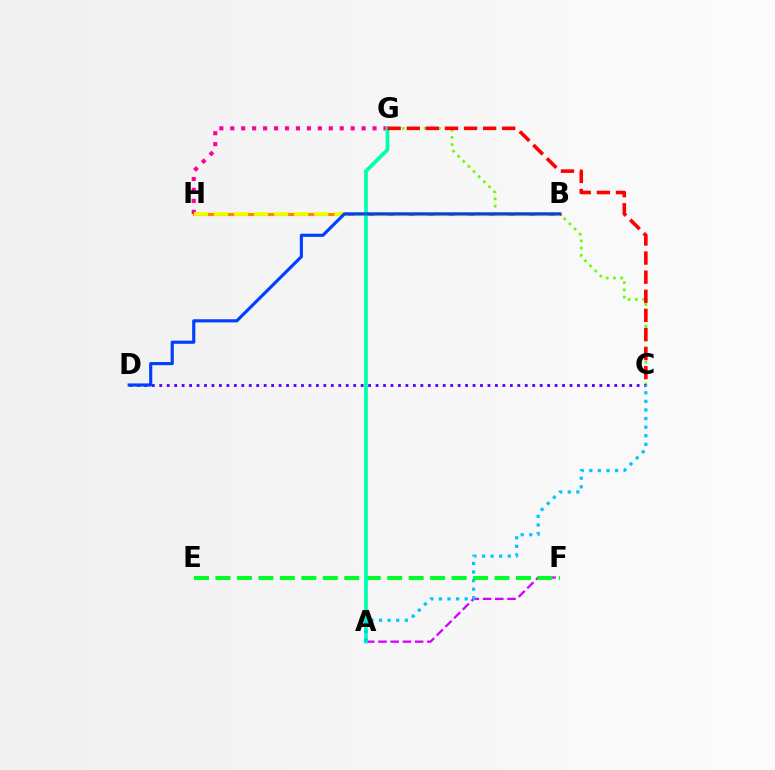{('C', 'G'): [{'color': '#66ff00', 'line_style': 'dotted', 'thickness': 1.96}, {'color': '#ff0000', 'line_style': 'dashed', 'thickness': 2.59}], ('C', 'D'): [{'color': '#4f00ff', 'line_style': 'dotted', 'thickness': 2.03}], ('A', 'F'): [{'color': '#d600ff', 'line_style': 'dashed', 'thickness': 1.66}], ('E', 'F'): [{'color': '#00ff27', 'line_style': 'dashed', 'thickness': 2.92}], ('B', 'H'): [{'color': '#ff8800', 'line_style': 'solid', 'thickness': 2.24}, {'color': '#eeff00', 'line_style': 'dashed', 'thickness': 2.72}], ('G', 'H'): [{'color': '#ff00a0', 'line_style': 'dotted', 'thickness': 2.97}], ('A', 'G'): [{'color': '#00ffaf', 'line_style': 'solid', 'thickness': 2.7}], ('B', 'D'): [{'color': '#003fff', 'line_style': 'solid', 'thickness': 2.27}], ('A', 'C'): [{'color': '#00c7ff', 'line_style': 'dotted', 'thickness': 2.33}]}